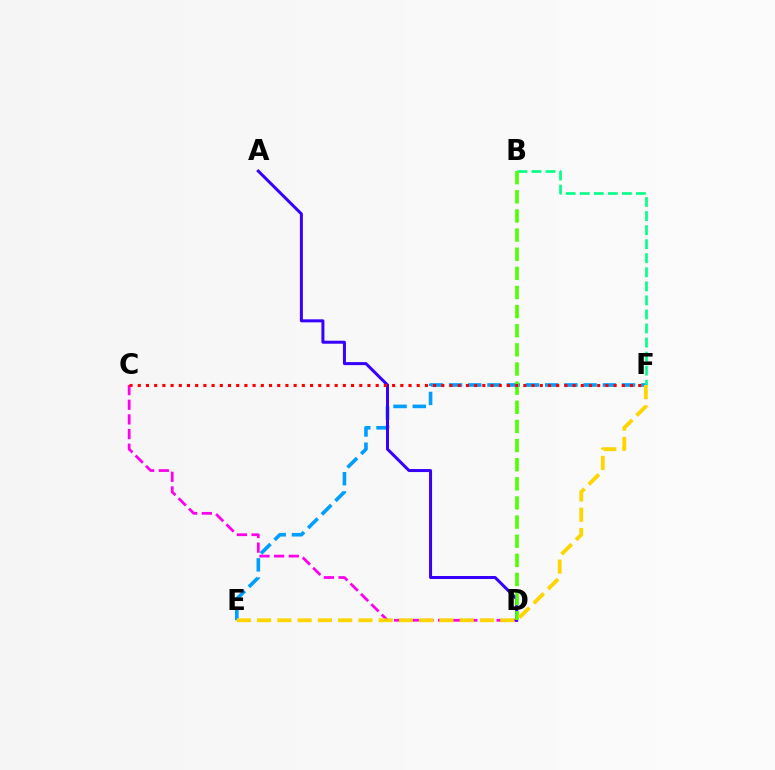{('E', 'F'): [{'color': '#009eff', 'line_style': 'dashed', 'thickness': 2.61}, {'color': '#ffd500', 'line_style': 'dashed', 'thickness': 2.75}], ('C', 'D'): [{'color': '#ff00ed', 'line_style': 'dashed', 'thickness': 1.99}], ('B', 'F'): [{'color': '#00ff86', 'line_style': 'dashed', 'thickness': 1.91}], ('A', 'D'): [{'color': '#3700ff', 'line_style': 'solid', 'thickness': 2.17}], ('B', 'D'): [{'color': '#4fff00', 'line_style': 'dashed', 'thickness': 2.6}], ('C', 'F'): [{'color': '#ff0000', 'line_style': 'dotted', 'thickness': 2.23}]}